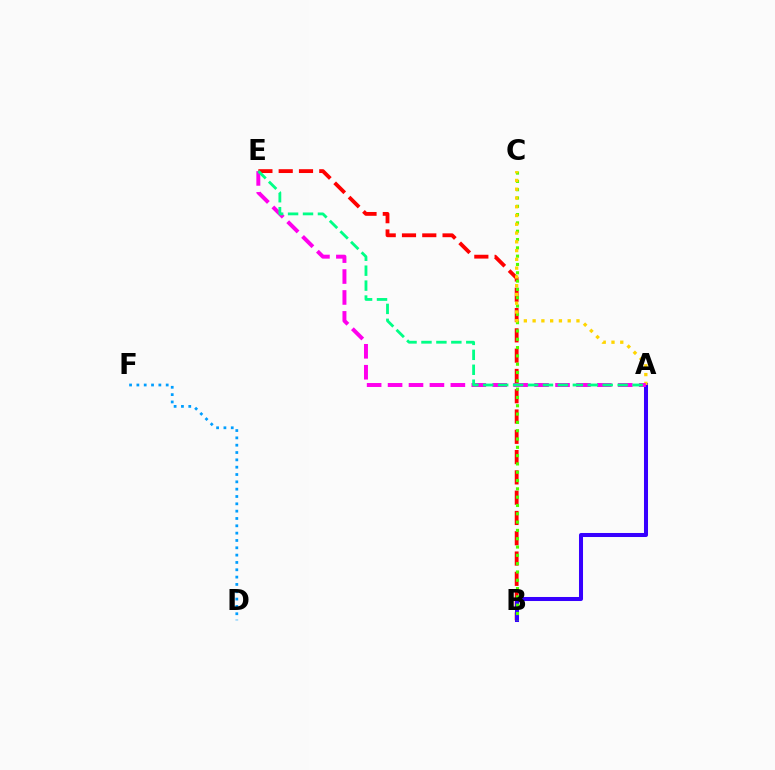{('B', 'E'): [{'color': '#ff0000', 'line_style': 'dashed', 'thickness': 2.76}], ('A', 'B'): [{'color': '#3700ff', 'line_style': 'solid', 'thickness': 2.9}], ('D', 'F'): [{'color': '#009eff', 'line_style': 'dotted', 'thickness': 1.99}], ('B', 'C'): [{'color': '#4fff00', 'line_style': 'dotted', 'thickness': 2.26}], ('A', 'C'): [{'color': '#ffd500', 'line_style': 'dotted', 'thickness': 2.38}], ('A', 'E'): [{'color': '#ff00ed', 'line_style': 'dashed', 'thickness': 2.84}, {'color': '#00ff86', 'line_style': 'dashed', 'thickness': 2.03}]}